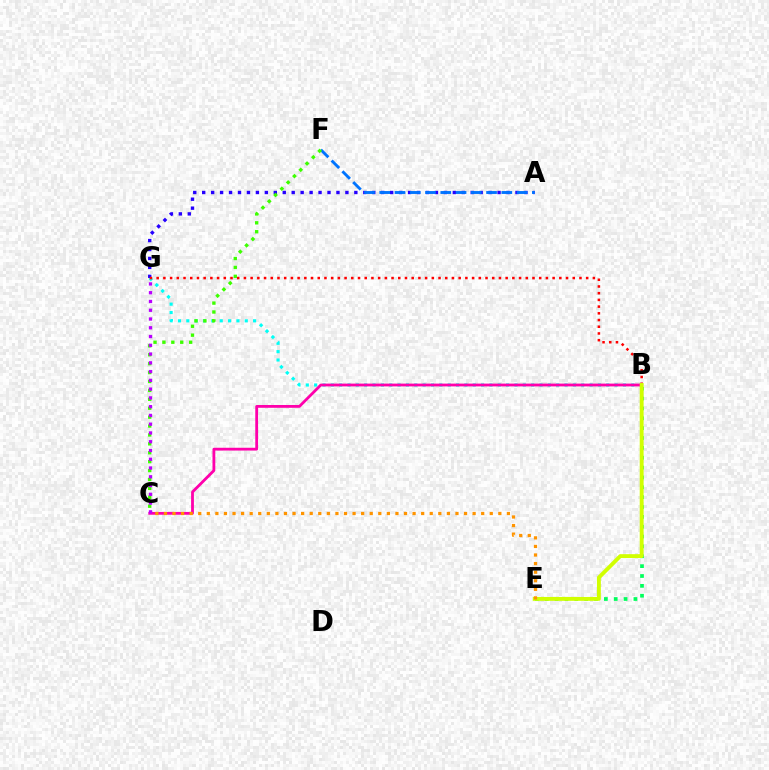{('B', 'G'): [{'color': '#00fff6', 'line_style': 'dotted', 'thickness': 2.27}, {'color': '#ff0000', 'line_style': 'dotted', 'thickness': 1.82}], ('A', 'G'): [{'color': '#2500ff', 'line_style': 'dotted', 'thickness': 2.43}], ('B', 'E'): [{'color': '#00ff5c', 'line_style': 'dotted', 'thickness': 2.68}, {'color': '#d1ff00', 'line_style': 'solid', 'thickness': 2.79}], ('B', 'C'): [{'color': '#ff00ac', 'line_style': 'solid', 'thickness': 2.02}], ('A', 'F'): [{'color': '#0074ff', 'line_style': 'dashed', 'thickness': 2.07}], ('C', 'E'): [{'color': '#ff9400', 'line_style': 'dotted', 'thickness': 2.33}], ('C', 'F'): [{'color': '#3dff00', 'line_style': 'dotted', 'thickness': 2.42}], ('C', 'G'): [{'color': '#b900ff', 'line_style': 'dotted', 'thickness': 2.38}]}